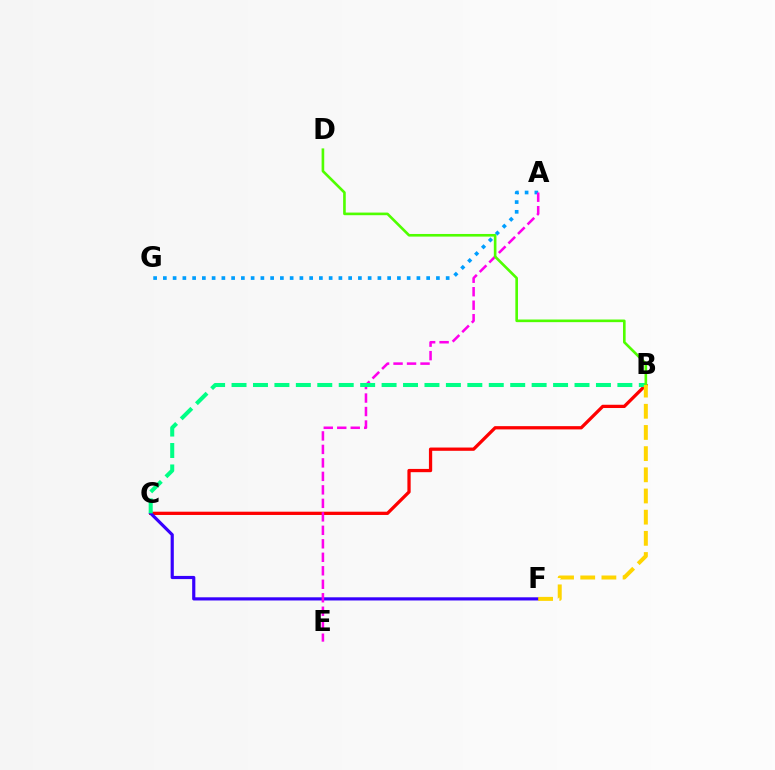{('B', 'C'): [{'color': '#ff0000', 'line_style': 'solid', 'thickness': 2.35}, {'color': '#00ff86', 'line_style': 'dashed', 'thickness': 2.91}], ('C', 'F'): [{'color': '#3700ff', 'line_style': 'solid', 'thickness': 2.28}], ('A', 'G'): [{'color': '#009eff', 'line_style': 'dotted', 'thickness': 2.65}], ('A', 'E'): [{'color': '#ff00ed', 'line_style': 'dashed', 'thickness': 1.83}], ('B', 'D'): [{'color': '#4fff00', 'line_style': 'solid', 'thickness': 1.89}], ('B', 'F'): [{'color': '#ffd500', 'line_style': 'dashed', 'thickness': 2.88}]}